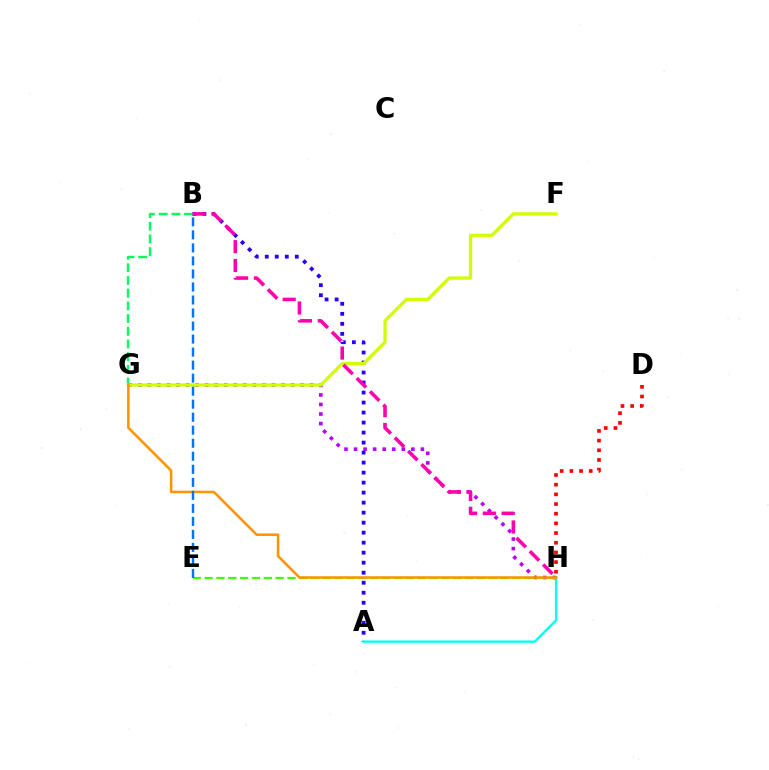{('A', 'B'): [{'color': '#2500ff', 'line_style': 'dotted', 'thickness': 2.72}], ('B', 'G'): [{'color': '#00ff5c', 'line_style': 'dashed', 'thickness': 1.73}], ('A', 'H'): [{'color': '#00fff6', 'line_style': 'solid', 'thickness': 1.71}], ('G', 'H'): [{'color': '#b900ff', 'line_style': 'dotted', 'thickness': 2.6}, {'color': '#ff9400', 'line_style': 'solid', 'thickness': 1.83}], ('F', 'G'): [{'color': '#d1ff00', 'line_style': 'solid', 'thickness': 2.37}], ('E', 'H'): [{'color': '#3dff00', 'line_style': 'dashed', 'thickness': 1.61}], ('B', 'H'): [{'color': '#ff00ac', 'line_style': 'dashed', 'thickness': 2.56}], ('D', 'H'): [{'color': '#ff0000', 'line_style': 'dotted', 'thickness': 2.63}], ('B', 'E'): [{'color': '#0074ff', 'line_style': 'dashed', 'thickness': 1.77}]}